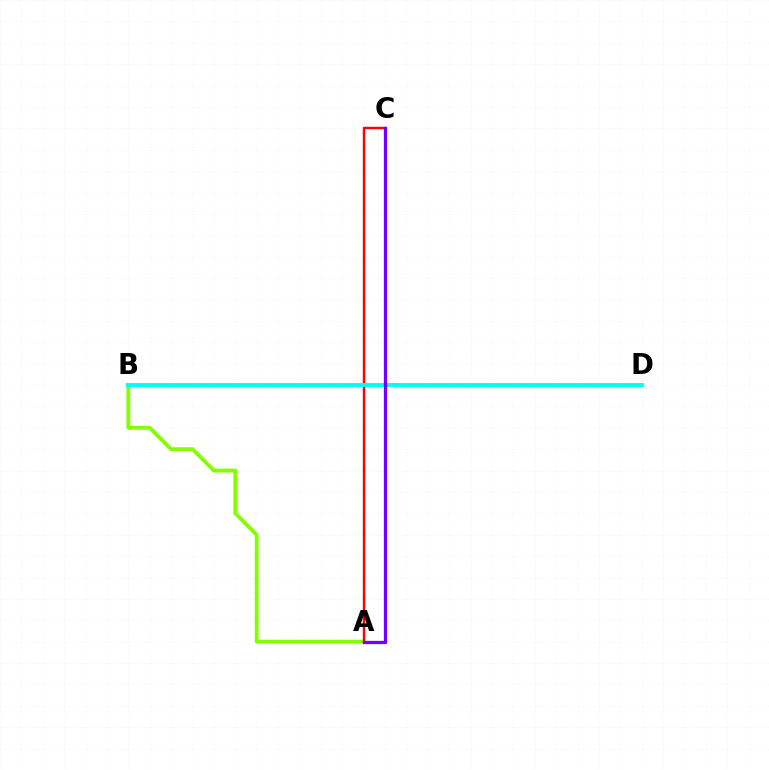{('A', 'B'): [{'color': '#84ff00', 'line_style': 'solid', 'thickness': 2.77}], ('A', 'C'): [{'color': '#ff0000', 'line_style': 'solid', 'thickness': 1.75}, {'color': '#7200ff', 'line_style': 'solid', 'thickness': 2.37}], ('B', 'D'): [{'color': '#00fff6', 'line_style': 'solid', 'thickness': 2.83}]}